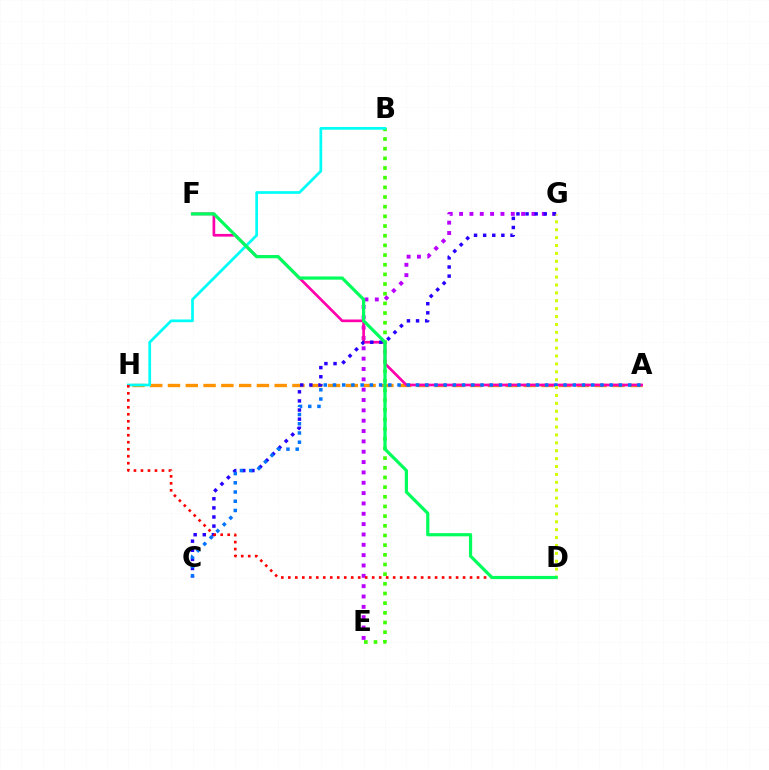{('A', 'H'): [{'color': '#ff9400', 'line_style': 'dashed', 'thickness': 2.42}], ('B', 'E'): [{'color': '#3dff00', 'line_style': 'dotted', 'thickness': 2.63}], ('E', 'G'): [{'color': '#b900ff', 'line_style': 'dotted', 'thickness': 2.81}], ('A', 'F'): [{'color': '#ff00ac', 'line_style': 'solid', 'thickness': 1.94}], ('B', 'H'): [{'color': '#00fff6', 'line_style': 'solid', 'thickness': 1.96}], ('C', 'G'): [{'color': '#2500ff', 'line_style': 'dotted', 'thickness': 2.48}], ('D', 'H'): [{'color': '#ff0000', 'line_style': 'dotted', 'thickness': 1.9}], ('A', 'C'): [{'color': '#0074ff', 'line_style': 'dotted', 'thickness': 2.51}], ('D', 'G'): [{'color': '#d1ff00', 'line_style': 'dotted', 'thickness': 2.14}], ('D', 'F'): [{'color': '#00ff5c', 'line_style': 'solid', 'thickness': 2.3}]}